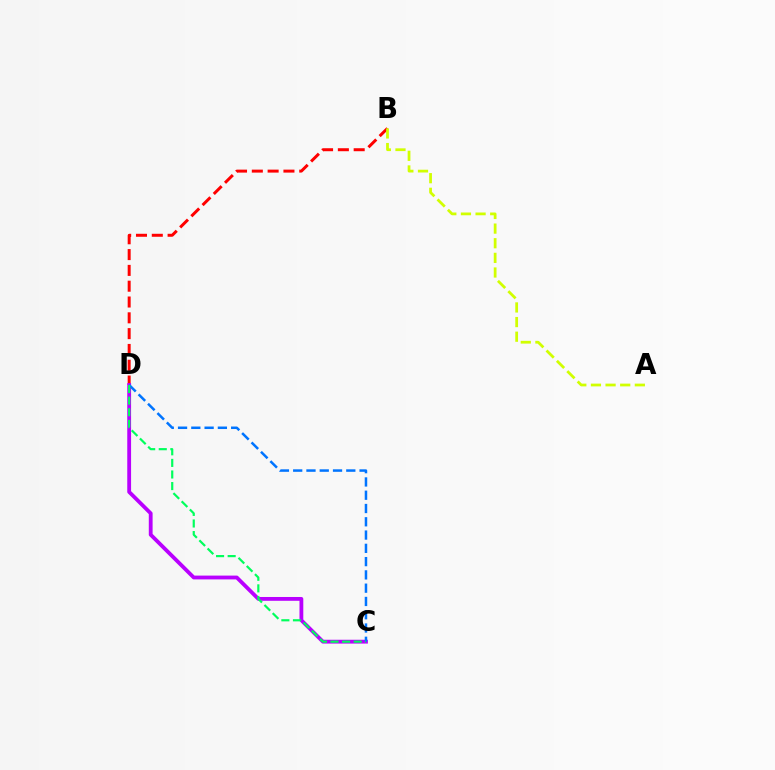{('B', 'D'): [{'color': '#ff0000', 'line_style': 'dashed', 'thickness': 2.15}], ('A', 'B'): [{'color': '#d1ff00', 'line_style': 'dashed', 'thickness': 1.99}], ('C', 'D'): [{'color': '#b900ff', 'line_style': 'solid', 'thickness': 2.75}, {'color': '#0074ff', 'line_style': 'dashed', 'thickness': 1.8}, {'color': '#00ff5c', 'line_style': 'dashed', 'thickness': 1.57}]}